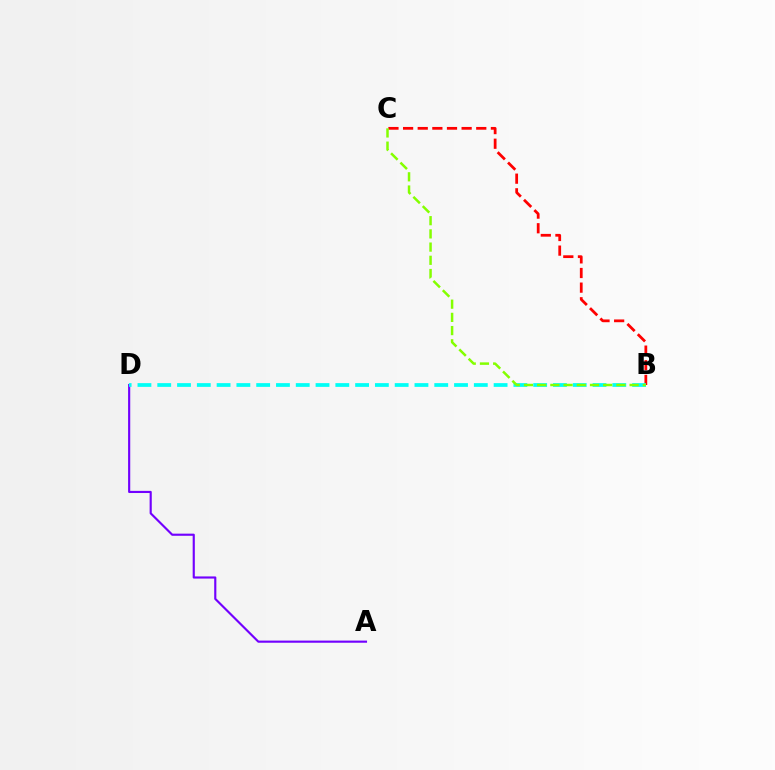{('B', 'C'): [{'color': '#ff0000', 'line_style': 'dashed', 'thickness': 1.99}, {'color': '#84ff00', 'line_style': 'dashed', 'thickness': 1.79}], ('A', 'D'): [{'color': '#7200ff', 'line_style': 'solid', 'thickness': 1.54}], ('B', 'D'): [{'color': '#00fff6', 'line_style': 'dashed', 'thickness': 2.69}]}